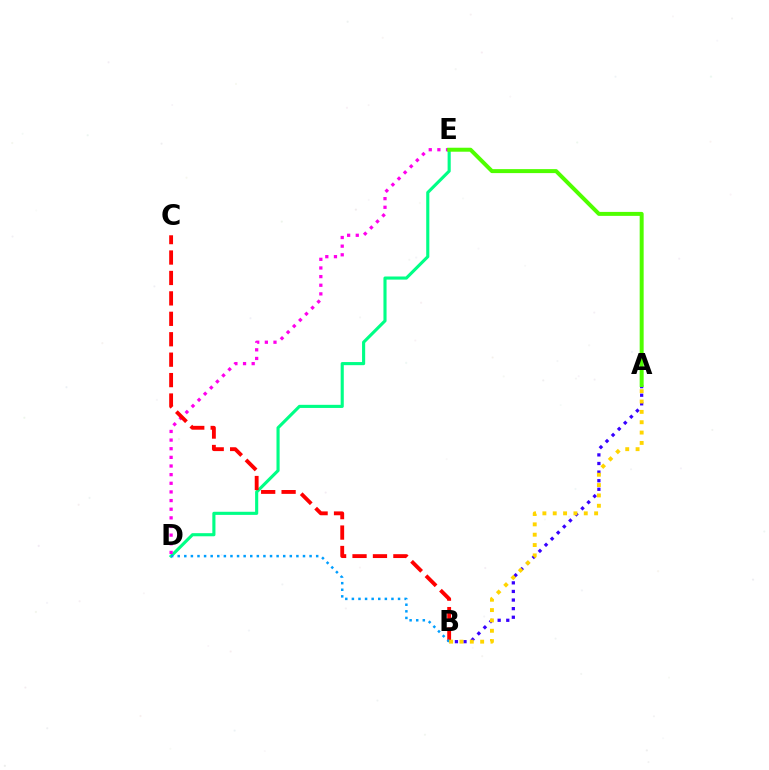{('D', 'E'): [{'color': '#00ff86', 'line_style': 'solid', 'thickness': 2.25}, {'color': '#ff00ed', 'line_style': 'dotted', 'thickness': 2.35}], ('A', 'B'): [{'color': '#3700ff', 'line_style': 'dotted', 'thickness': 2.34}, {'color': '#ffd500', 'line_style': 'dotted', 'thickness': 2.81}], ('B', 'C'): [{'color': '#ff0000', 'line_style': 'dashed', 'thickness': 2.78}], ('B', 'D'): [{'color': '#009eff', 'line_style': 'dotted', 'thickness': 1.79}], ('A', 'E'): [{'color': '#4fff00', 'line_style': 'solid', 'thickness': 2.87}]}